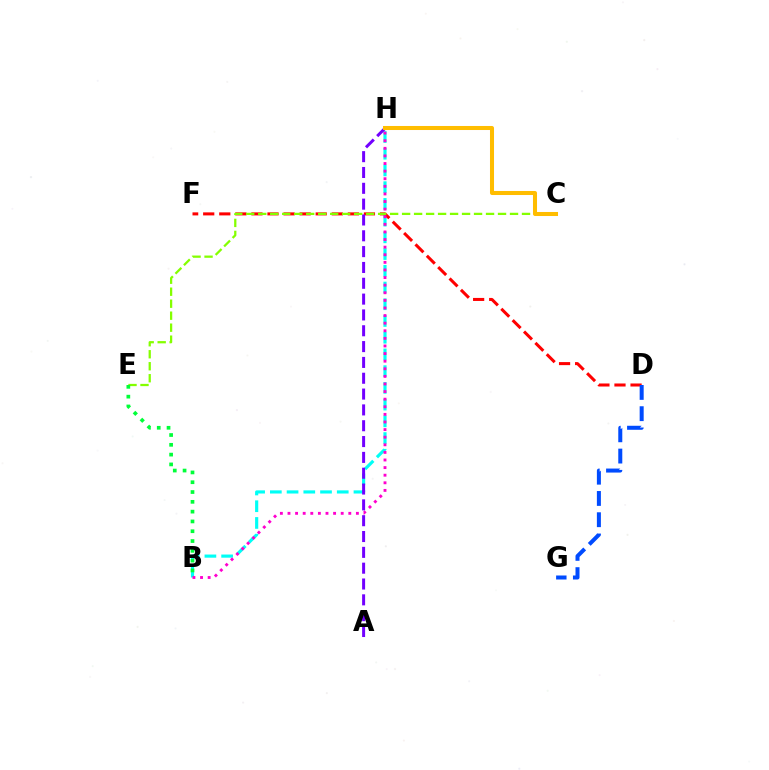{('B', 'H'): [{'color': '#00fff6', 'line_style': 'dashed', 'thickness': 2.27}, {'color': '#ff00cf', 'line_style': 'dotted', 'thickness': 2.07}], ('D', 'F'): [{'color': '#ff0000', 'line_style': 'dashed', 'thickness': 2.18}], ('D', 'G'): [{'color': '#004bff', 'line_style': 'dashed', 'thickness': 2.89}], ('A', 'H'): [{'color': '#7200ff', 'line_style': 'dashed', 'thickness': 2.15}], ('C', 'E'): [{'color': '#84ff00', 'line_style': 'dashed', 'thickness': 1.63}], ('C', 'H'): [{'color': '#ffbd00', 'line_style': 'solid', 'thickness': 2.9}], ('B', 'E'): [{'color': '#00ff39', 'line_style': 'dotted', 'thickness': 2.66}]}